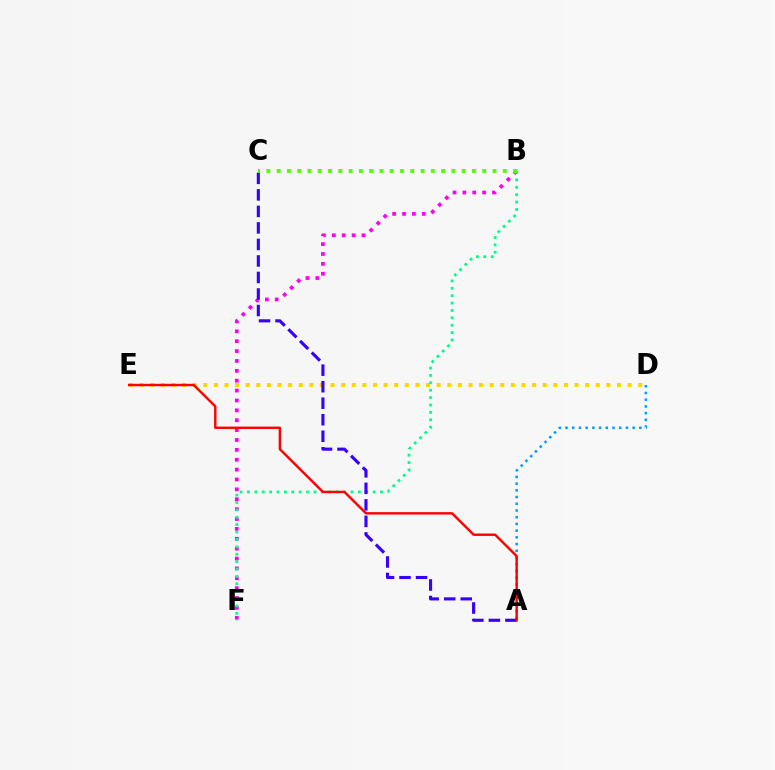{('D', 'E'): [{'color': '#ffd500', 'line_style': 'dotted', 'thickness': 2.88}], ('B', 'F'): [{'color': '#ff00ed', 'line_style': 'dotted', 'thickness': 2.68}, {'color': '#00ff86', 'line_style': 'dotted', 'thickness': 2.01}], ('A', 'D'): [{'color': '#009eff', 'line_style': 'dotted', 'thickness': 1.82}], ('A', 'C'): [{'color': '#3700ff', 'line_style': 'dashed', 'thickness': 2.24}], ('A', 'E'): [{'color': '#ff0000', 'line_style': 'solid', 'thickness': 1.73}], ('B', 'C'): [{'color': '#4fff00', 'line_style': 'dotted', 'thickness': 2.79}]}